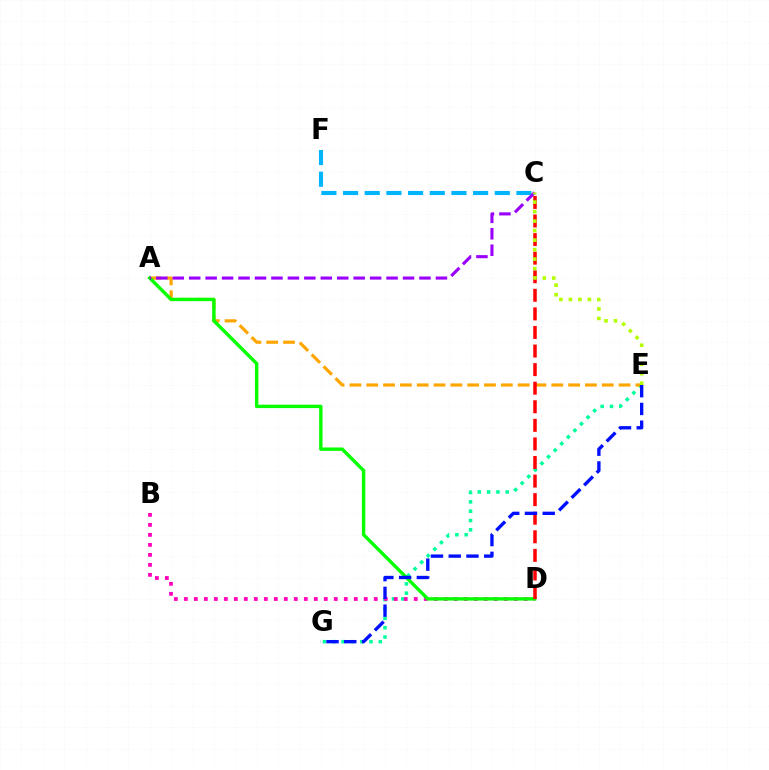{('E', 'G'): [{'color': '#00ff9d', 'line_style': 'dotted', 'thickness': 2.53}, {'color': '#0010ff', 'line_style': 'dashed', 'thickness': 2.41}], ('B', 'D'): [{'color': '#ff00bd', 'line_style': 'dotted', 'thickness': 2.72}], ('C', 'F'): [{'color': '#00b5ff', 'line_style': 'dashed', 'thickness': 2.94}], ('A', 'E'): [{'color': '#ffa500', 'line_style': 'dashed', 'thickness': 2.29}], ('A', 'D'): [{'color': '#08ff00', 'line_style': 'solid', 'thickness': 2.45}], ('C', 'D'): [{'color': '#ff0000', 'line_style': 'dashed', 'thickness': 2.52}], ('A', 'C'): [{'color': '#9b00ff', 'line_style': 'dashed', 'thickness': 2.23}], ('C', 'E'): [{'color': '#b3ff00', 'line_style': 'dotted', 'thickness': 2.58}]}